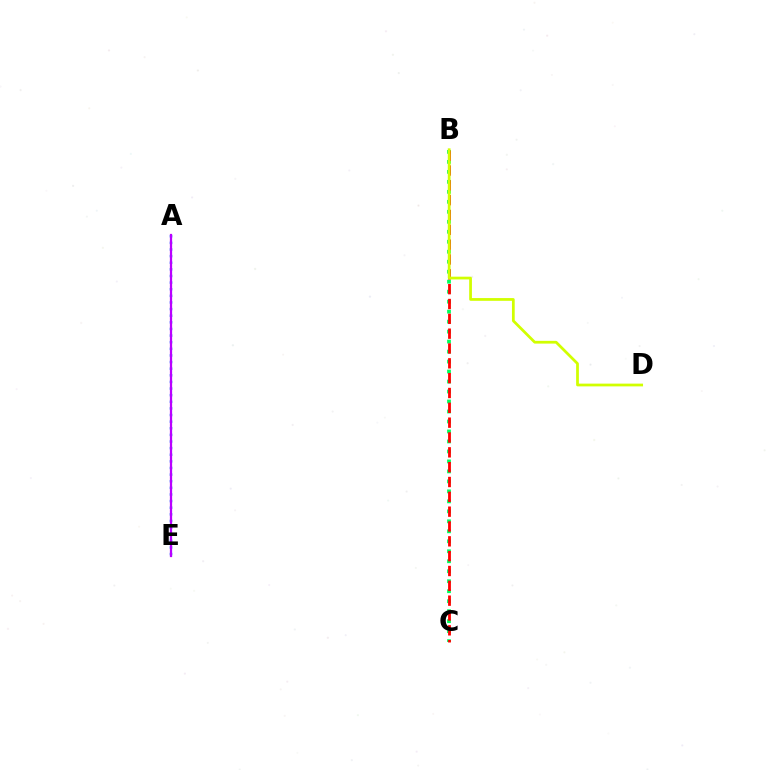{('A', 'E'): [{'color': '#0074ff', 'line_style': 'dotted', 'thickness': 1.8}, {'color': '#b900ff', 'line_style': 'solid', 'thickness': 1.62}], ('B', 'C'): [{'color': '#00ff5c', 'line_style': 'dotted', 'thickness': 2.71}, {'color': '#ff0000', 'line_style': 'dashed', 'thickness': 2.02}], ('B', 'D'): [{'color': '#d1ff00', 'line_style': 'solid', 'thickness': 1.98}]}